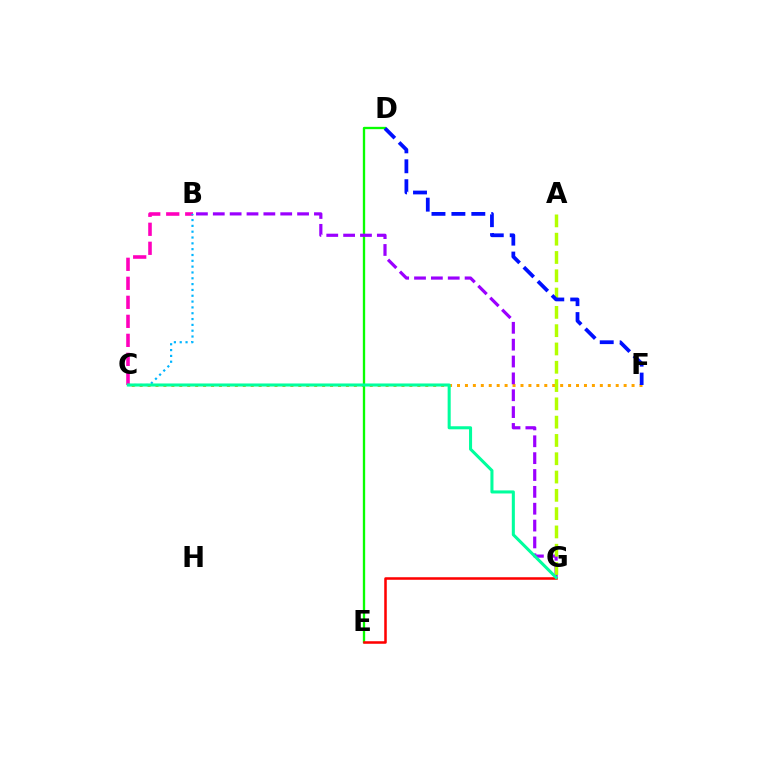{('C', 'F'): [{'color': '#ffa500', 'line_style': 'dotted', 'thickness': 2.16}], ('D', 'E'): [{'color': '#08ff00', 'line_style': 'solid', 'thickness': 1.68}], ('B', 'G'): [{'color': '#9b00ff', 'line_style': 'dashed', 'thickness': 2.29}], ('B', 'C'): [{'color': '#ff00bd', 'line_style': 'dashed', 'thickness': 2.58}, {'color': '#00b5ff', 'line_style': 'dotted', 'thickness': 1.58}], ('A', 'G'): [{'color': '#b3ff00', 'line_style': 'dashed', 'thickness': 2.49}], ('E', 'G'): [{'color': '#ff0000', 'line_style': 'solid', 'thickness': 1.83}], ('D', 'F'): [{'color': '#0010ff', 'line_style': 'dashed', 'thickness': 2.71}], ('C', 'G'): [{'color': '#00ff9d', 'line_style': 'solid', 'thickness': 2.2}]}